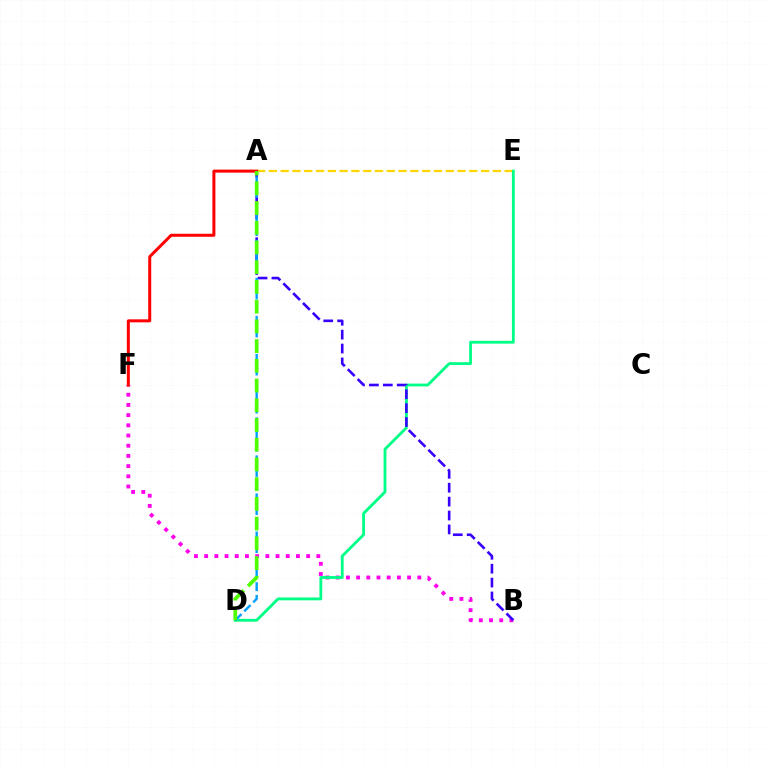{('B', 'F'): [{'color': '#ff00ed', 'line_style': 'dotted', 'thickness': 2.77}], ('A', 'E'): [{'color': '#ffd500', 'line_style': 'dashed', 'thickness': 1.6}], ('A', 'F'): [{'color': '#ff0000', 'line_style': 'solid', 'thickness': 2.17}], ('D', 'E'): [{'color': '#00ff86', 'line_style': 'solid', 'thickness': 2.04}], ('A', 'B'): [{'color': '#3700ff', 'line_style': 'dashed', 'thickness': 1.89}], ('A', 'D'): [{'color': '#009eff', 'line_style': 'dashed', 'thickness': 1.72}, {'color': '#4fff00', 'line_style': 'dashed', 'thickness': 2.68}]}